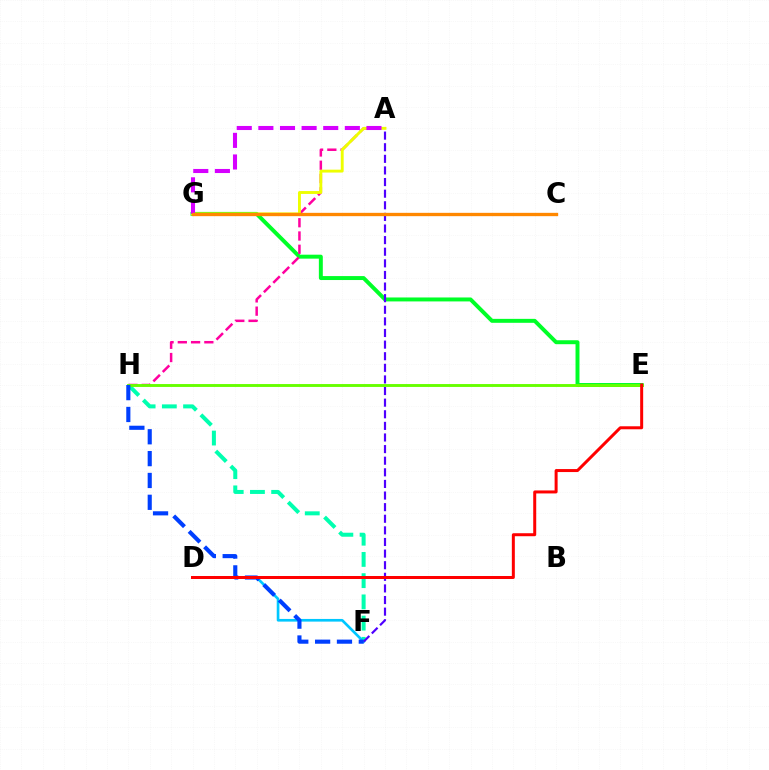{('E', 'G'): [{'color': '#00ff27', 'line_style': 'solid', 'thickness': 2.84}], ('F', 'H'): [{'color': '#00ffaf', 'line_style': 'dashed', 'thickness': 2.88}, {'color': '#003fff', 'line_style': 'dashed', 'thickness': 2.97}], ('A', 'H'): [{'color': '#ff00a0', 'line_style': 'dashed', 'thickness': 1.8}], ('D', 'F'): [{'color': '#00c7ff', 'line_style': 'solid', 'thickness': 1.92}], ('A', 'F'): [{'color': '#4f00ff', 'line_style': 'dashed', 'thickness': 1.58}], ('E', 'H'): [{'color': '#66ff00', 'line_style': 'solid', 'thickness': 2.08}], ('A', 'G'): [{'color': '#eeff00', 'line_style': 'solid', 'thickness': 2.08}, {'color': '#d600ff', 'line_style': 'dashed', 'thickness': 2.94}], ('D', 'E'): [{'color': '#ff0000', 'line_style': 'solid', 'thickness': 2.16}], ('C', 'G'): [{'color': '#ff8800', 'line_style': 'solid', 'thickness': 2.39}]}